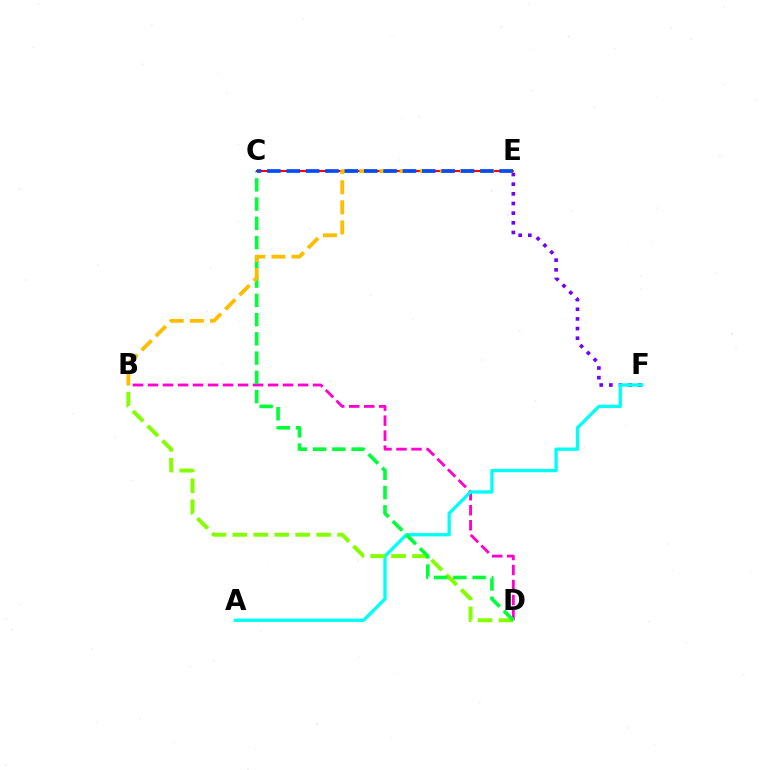{('E', 'F'): [{'color': '#7200ff', 'line_style': 'dotted', 'thickness': 2.62}], ('B', 'D'): [{'color': '#ff00cf', 'line_style': 'dashed', 'thickness': 2.04}, {'color': '#84ff00', 'line_style': 'dashed', 'thickness': 2.85}], ('A', 'F'): [{'color': '#00fff6', 'line_style': 'solid', 'thickness': 2.38}], ('C', 'D'): [{'color': '#00ff39', 'line_style': 'dashed', 'thickness': 2.62}], ('C', 'E'): [{'color': '#ff0000', 'line_style': 'solid', 'thickness': 1.55}, {'color': '#004bff', 'line_style': 'dashed', 'thickness': 2.63}], ('B', 'E'): [{'color': '#ffbd00', 'line_style': 'dashed', 'thickness': 2.73}]}